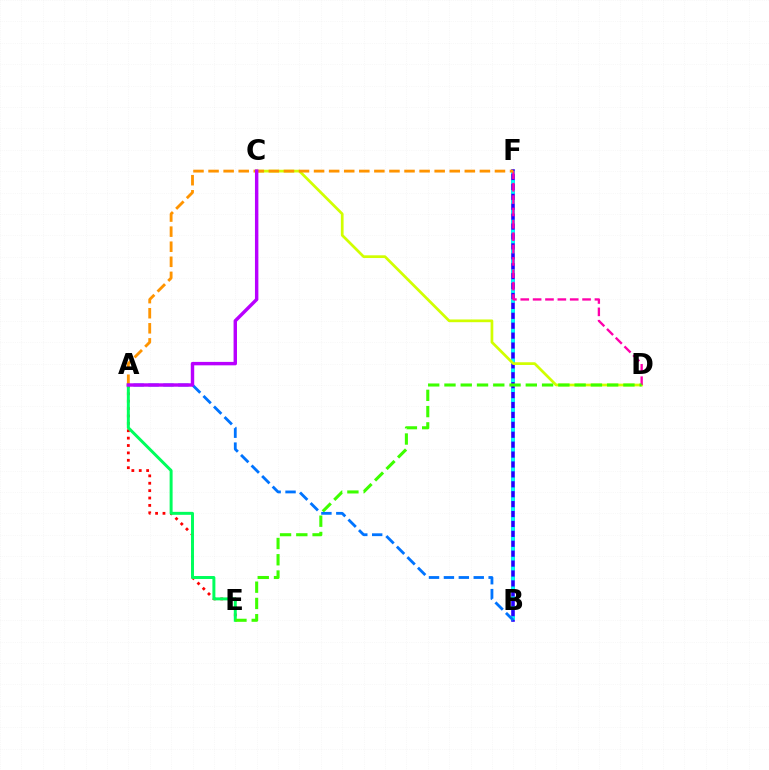{('B', 'F'): [{'color': '#2500ff', 'line_style': 'solid', 'thickness': 2.59}, {'color': '#00fff6', 'line_style': 'dotted', 'thickness': 2.69}], ('A', 'E'): [{'color': '#ff0000', 'line_style': 'dotted', 'thickness': 2.01}, {'color': '#00ff5c', 'line_style': 'solid', 'thickness': 2.14}], ('C', 'D'): [{'color': '#d1ff00', 'line_style': 'solid', 'thickness': 1.96}], ('D', 'F'): [{'color': '#ff00ac', 'line_style': 'dashed', 'thickness': 1.68}], ('A', 'F'): [{'color': '#ff9400', 'line_style': 'dashed', 'thickness': 2.05}], ('D', 'E'): [{'color': '#3dff00', 'line_style': 'dashed', 'thickness': 2.21}], ('A', 'B'): [{'color': '#0074ff', 'line_style': 'dashed', 'thickness': 2.03}], ('A', 'C'): [{'color': '#b900ff', 'line_style': 'solid', 'thickness': 2.47}]}